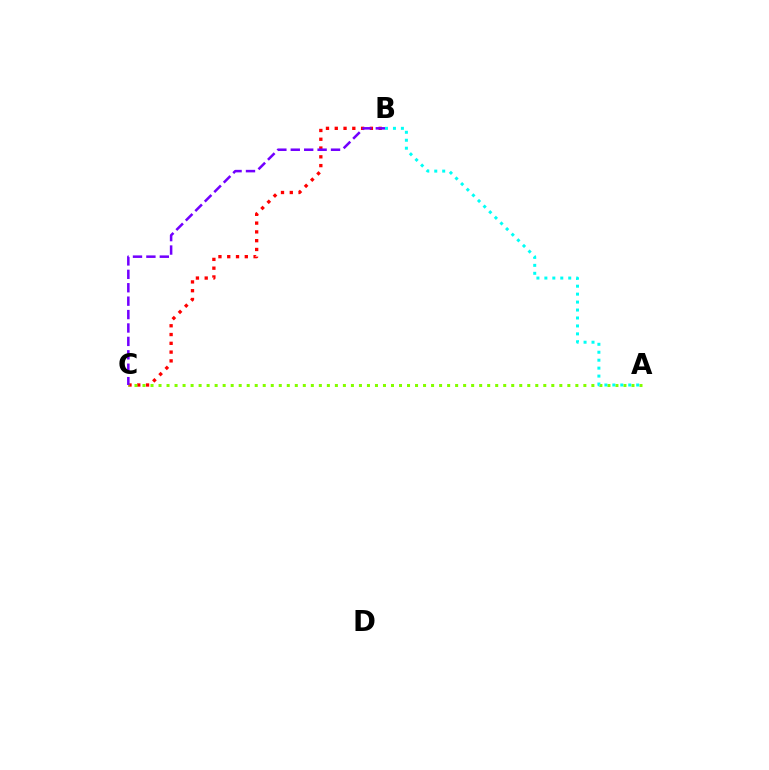{('B', 'C'): [{'color': '#ff0000', 'line_style': 'dotted', 'thickness': 2.39}, {'color': '#7200ff', 'line_style': 'dashed', 'thickness': 1.82}], ('A', 'C'): [{'color': '#84ff00', 'line_style': 'dotted', 'thickness': 2.18}], ('A', 'B'): [{'color': '#00fff6', 'line_style': 'dotted', 'thickness': 2.16}]}